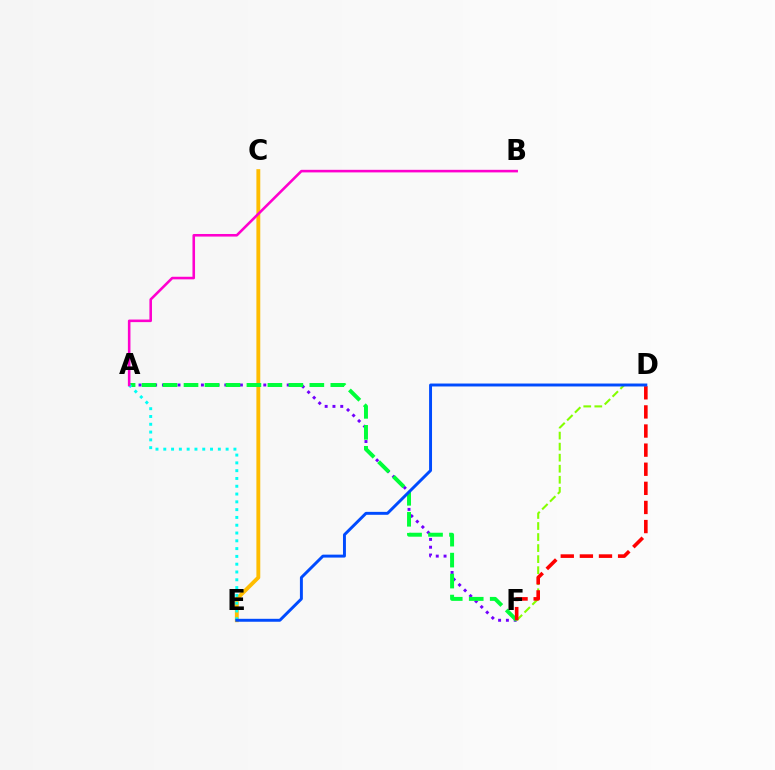{('C', 'E'): [{'color': '#ffbd00', 'line_style': 'solid', 'thickness': 2.78}], ('A', 'F'): [{'color': '#7200ff', 'line_style': 'dotted', 'thickness': 2.12}, {'color': '#00ff39', 'line_style': 'dashed', 'thickness': 2.85}], ('D', 'F'): [{'color': '#84ff00', 'line_style': 'dashed', 'thickness': 1.5}, {'color': '#ff0000', 'line_style': 'dashed', 'thickness': 2.6}], ('A', 'E'): [{'color': '#00fff6', 'line_style': 'dotted', 'thickness': 2.12}], ('A', 'B'): [{'color': '#ff00cf', 'line_style': 'solid', 'thickness': 1.86}], ('D', 'E'): [{'color': '#004bff', 'line_style': 'solid', 'thickness': 2.12}]}